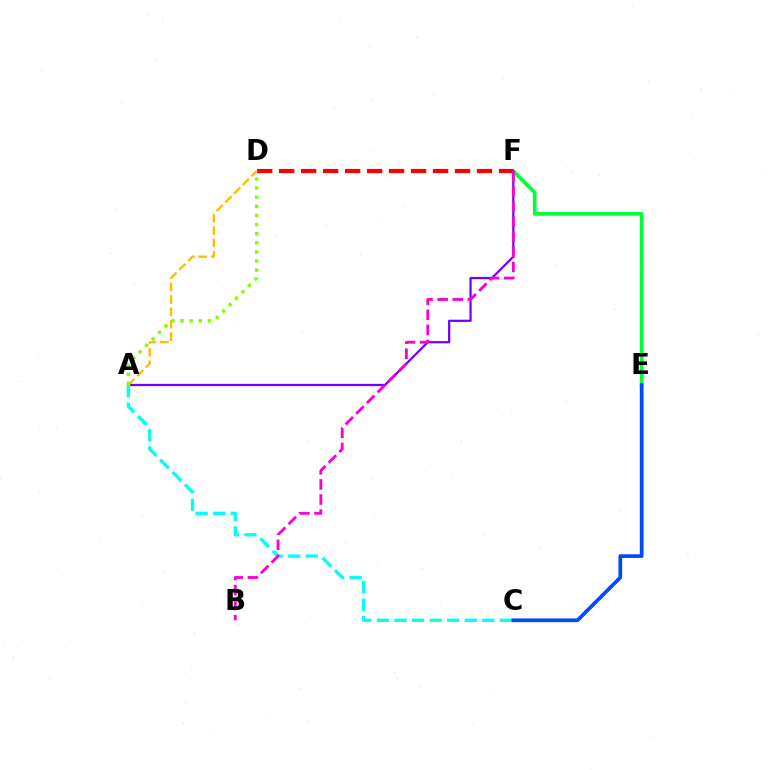{('E', 'F'): [{'color': '#00ff39', 'line_style': 'solid', 'thickness': 2.67}], ('A', 'F'): [{'color': '#7200ff', 'line_style': 'solid', 'thickness': 1.61}], ('D', 'F'): [{'color': '#ff0000', 'line_style': 'dashed', 'thickness': 2.99}], ('A', 'C'): [{'color': '#00fff6', 'line_style': 'dashed', 'thickness': 2.38}], ('B', 'F'): [{'color': '#ff00cf', 'line_style': 'dashed', 'thickness': 2.05}], ('A', 'D'): [{'color': '#ffbd00', 'line_style': 'dashed', 'thickness': 1.68}, {'color': '#84ff00', 'line_style': 'dotted', 'thickness': 2.48}], ('C', 'E'): [{'color': '#004bff', 'line_style': 'solid', 'thickness': 2.66}]}